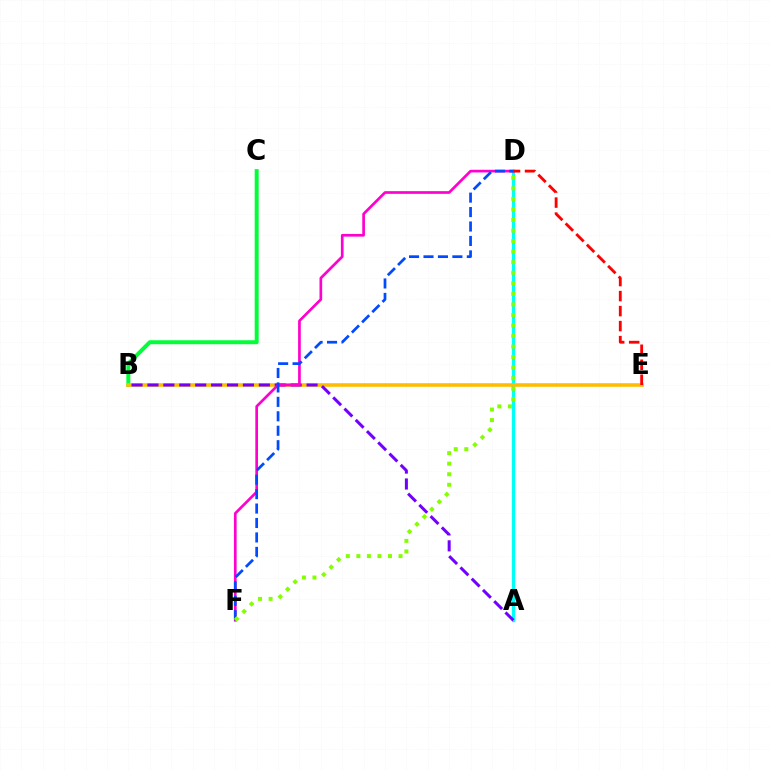{('B', 'C'): [{'color': '#00ff39', 'line_style': 'solid', 'thickness': 2.85}], ('A', 'D'): [{'color': '#00fff6', 'line_style': 'solid', 'thickness': 2.36}], ('B', 'E'): [{'color': '#ffbd00', 'line_style': 'solid', 'thickness': 2.58}], ('A', 'B'): [{'color': '#7200ff', 'line_style': 'dashed', 'thickness': 2.16}], ('D', 'F'): [{'color': '#ff00cf', 'line_style': 'solid', 'thickness': 1.93}, {'color': '#004bff', 'line_style': 'dashed', 'thickness': 1.96}, {'color': '#84ff00', 'line_style': 'dotted', 'thickness': 2.87}], ('D', 'E'): [{'color': '#ff0000', 'line_style': 'dashed', 'thickness': 2.04}]}